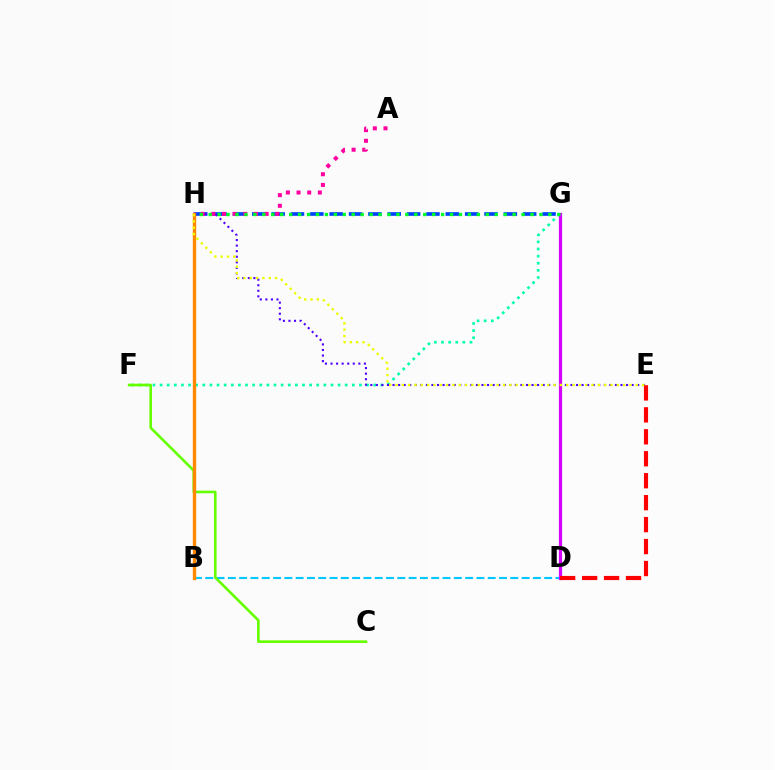{('G', 'H'): [{'color': '#003fff', 'line_style': 'dashed', 'thickness': 2.63}, {'color': '#00ff27', 'line_style': 'dotted', 'thickness': 2.43}], ('F', 'G'): [{'color': '#00ffaf', 'line_style': 'dotted', 'thickness': 1.93}], ('B', 'D'): [{'color': '#00c7ff', 'line_style': 'dashed', 'thickness': 1.53}], ('E', 'H'): [{'color': '#4f00ff', 'line_style': 'dotted', 'thickness': 1.51}, {'color': '#eeff00', 'line_style': 'dotted', 'thickness': 1.72}], ('D', 'G'): [{'color': '#d600ff', 'line_style': 'solid', 'thickness': 2.32}], ('D', 'E'): [{'color': '#ff0000', 'line_style': 'dashed', 'thickness': 2.98}], ('C', 'F'): [{'color': '#66ff00', 'line_style': 'solid', 'thickness': 1.9}], ('A', 'H'): [{'color': '#ff00a0', 'line_style': 'dotted', 'thickness': 2.9}], ('B', 'H'): [{'color': '#ff8800', 'line_style': 'solid', 'thickness': 2.41}]}